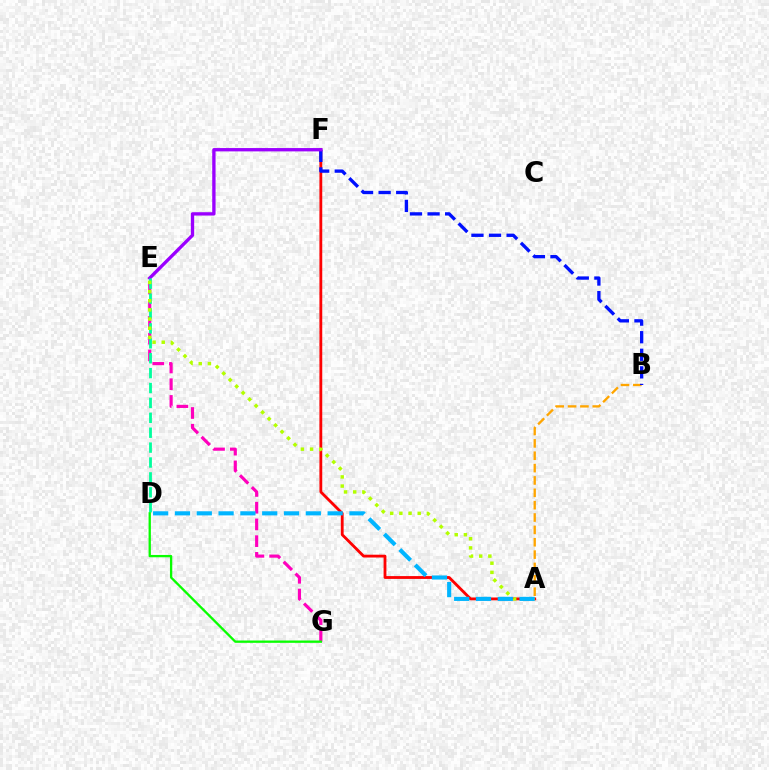{('A', 'F'): [{'color': '#ff0000', 'line_style': 'solid', 'thickness': 2.03}], ('E', 'G'): [{'color': '#ff00bd', 'line_style': 'dashed', 'thickness': 2.27}], ('A', 'B'): [{'color': '#ffa500', 'line_style': 'dashed', 'thickness': 1.68}], ('B', 'F'): [{'color': '#0010ff', 'line_style': 'dashed', 'thickness': 2.39}], ('E', 'F'): [{'color': '#9b00ff', 'line_style': 'solid', 'thickness': 2.4}], ('D', 'E'): [{'color': '#00ff9d', 'line_style': 'dashed', 'thickness': 2.02}], ('A', 'E'): [{'color': '#b3ff00', 'line_style': 'dotted', 'thickness': 2.49}], ('A', 'D'): [{'color': '#00b5ff', 'line_style': 'dashed', 'thickness': 2.96}], ('D', 'G'): [{'color': '#08ff00', 'line_style': 'solid', 'thickness': 1.67}]}